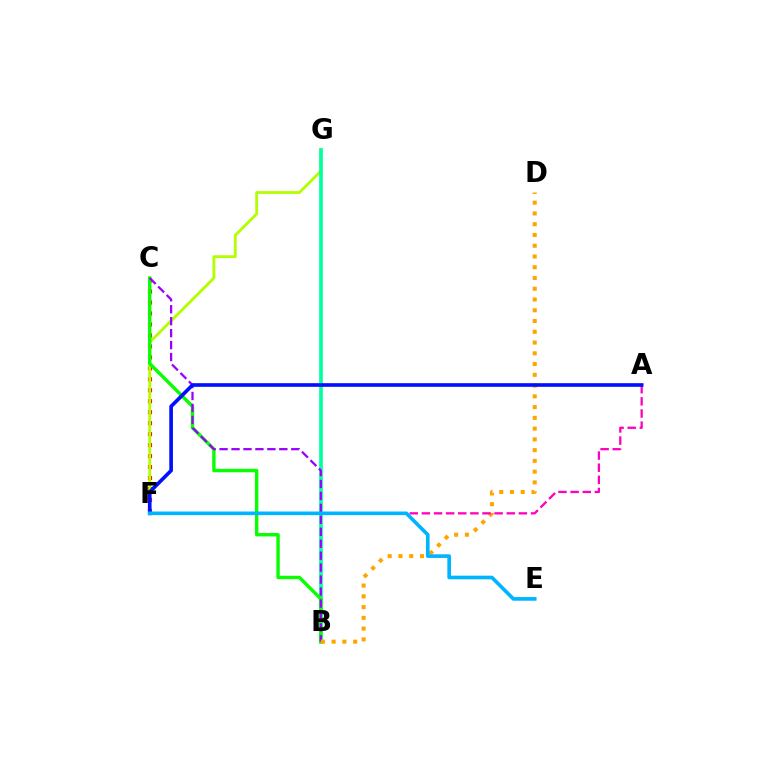{('C', 'F'): [{'color': '#ff0000', 'line_style': 'dotted', 'thickness': 2.98}], ('F', 'G'): [{'color': '#b3ff00', 'line_style': 'solid', 'thickness': 2.04}], ('B', 'G'): [{'color': '#00ff9d', 'line_style': 'solid', 'thickness': 2.61}], ('B', 'C'): [{'color': '#08ff00', 'line_style': 'solid', 'thickness': 2.45}, {'color': '#9b00ff', 'line_style': 'dashed', 'thickness': 1.62}], ('B', 'D'): [{'color': '#ffa500', 'line_style': 'dotted', 'thickness': 2.92}], ('A', 'F'): [{'color': '#ff00bd', 'line_style': 'dashed', 'thickness': 1.65}, {'color': '#0010ff', 'line_style': 'solid', 'thickness': 2.63}], ('E', 'F'): [{'color': '#00b5ff', 'line_style': 'solid', 'thickness': 2.62}]}